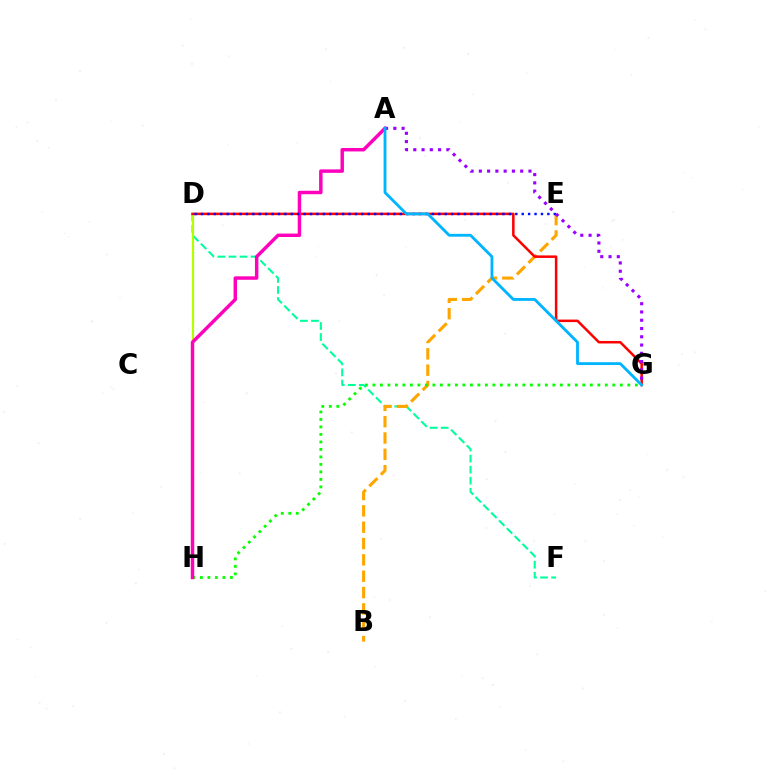{('D', 'F'): [{'color': '#00ff9d', 'line_style': 'dashed', 'thickness': 1.5}], ('B', 'E'): [{'color': '#ffa500', 'line_style': 'dashed', 'thickness': 2.22}], ('G', 'H'): [{'color': '#08ff00', 'line_style': 'dotted', 'thickness': 2.04}], ('D', 'H'): [{'color': '#b3ff00', 'line_style': 'solid', 'thickness': 1.6}], ('D', 'G'): [{'color': '#ff0000', 'line_style': 'solid', 'thickness': 1.81}], ('A', 'H'): [{'color': '#ff00bd', 'line_style': 'solid', 'thickness': 2.48}], ('D', 'E'): [{'color': '#0010ff', 'line_style': 'dotted', 'thickness': 1.74}], ('A', 'G'): [{'color': '#9b00ff', 'line_style': 'dotted', 'thickness': 2.25}, {'color': '#00b5ff', 'line_style': 'solid', 'thickness': 2.03}]}